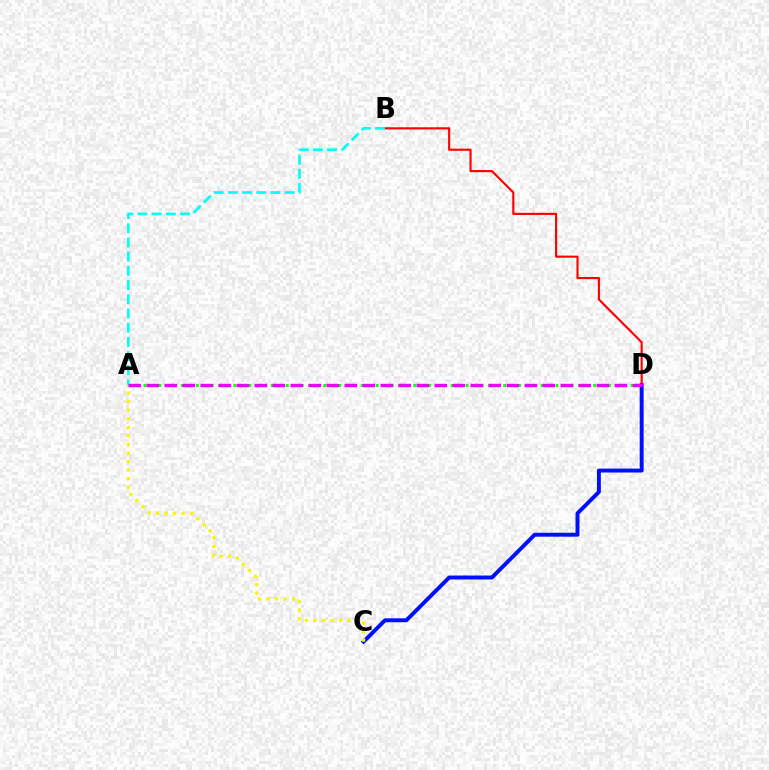{('C', 'D'): [{'color': '#0010ff', 'line_style': 'solid', 'thickness': 2.83}], ('A', 'D'): [{'color': '#08ff00', 'line_style': 'dotted', 'thickness': 2.04}, {'color': '#ee00ff', 'line_style': 'dashed', 'thickness': 2.45}], ('B', 'D'): [{'color': '#ff0000', 'line_style': 'solid', 'thickness': 1.54}], ('A', 'C'): [{'color': '#fcf500', 'line_style': 'dotted', 'thickness': 2.32}], ('A', 'B'): [{'color': '#00fff6', 'line_style': 'dashed', 'thickness': 1.93}]}